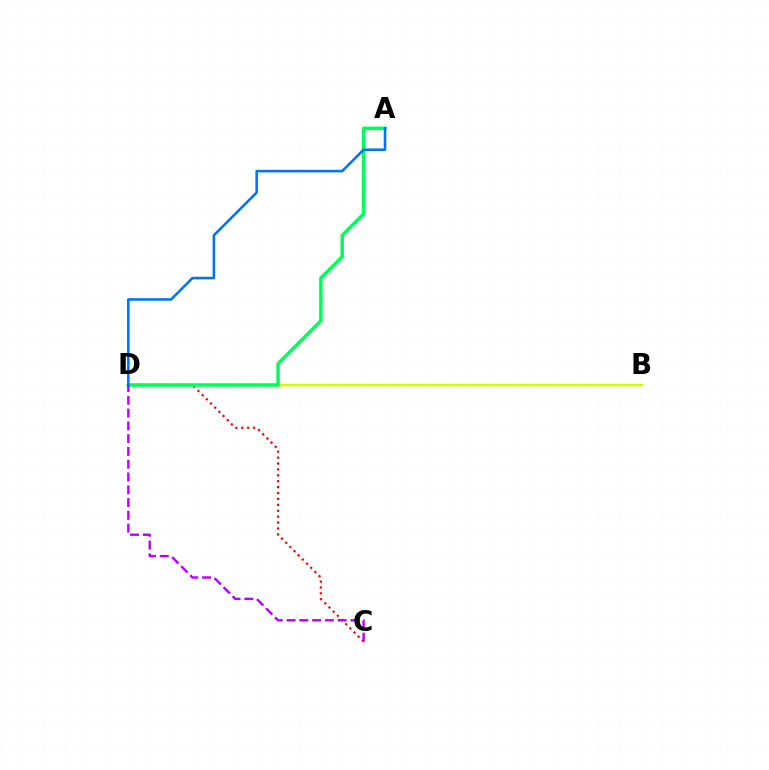{('C', 'D'): [{'color': '#ff0000', 'line_style': 'dotted', 'thickness': 1.6}, {'color': '#b900ff', 'line_style': 'dashed', 'thickness': 1.74}], ('B', 'D'): [{'color': '#d1ff00', 'line_style': 'solid', 'thickness': 1.76}], ('A', 'D'): [{'color': '#00ff5c', 'line_style': 'solid', 'thickness': 2.5}, {'color': '#0074ff', 'line_style': 'solid', 'thickness': 1.86}]}